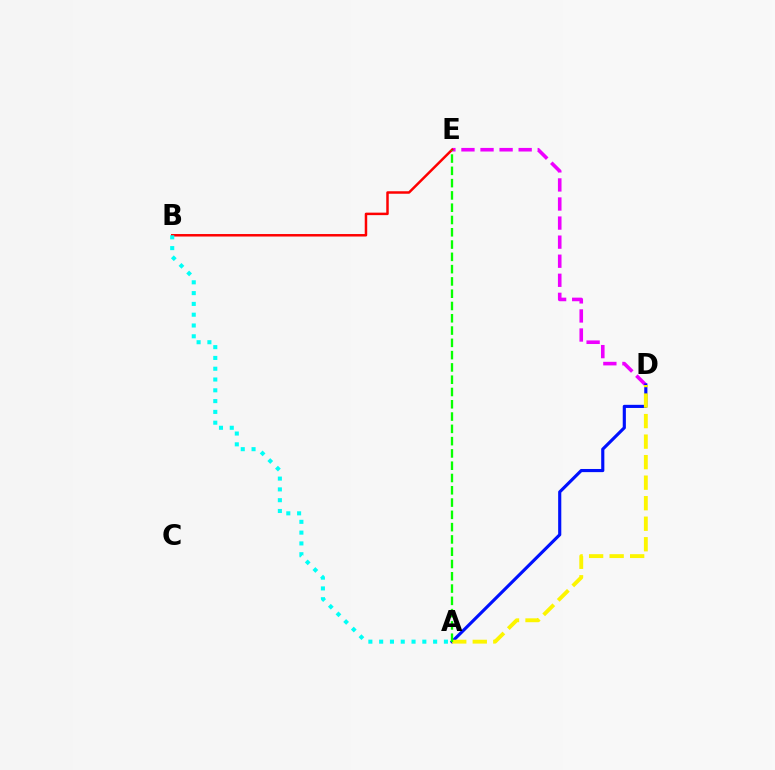{('D', 'E'): [{'color': '#ee00ff', 'line_style': 'dashed', 'thickness': 2.59}], ('A', 'D'): [{'color': '#0010ff', 'line_style': 'solid', 'thickness': 2.26}, {'color': '#fcf500', 'line_style': 'dashed', 'thickness': 2.79}], ('B', 'E'): [{'color': '#ff0000', 'line_style': 'solid', 'thickness': 1.79}], ('A', 'B'): [{'color': '#00fff6', 'line_style': 'dotted', 'thickness': 2.93}], ('A', 'E'): [{'color': '#08ff00', 'line_style': 'dashed', 'thickness': 1.67}]}